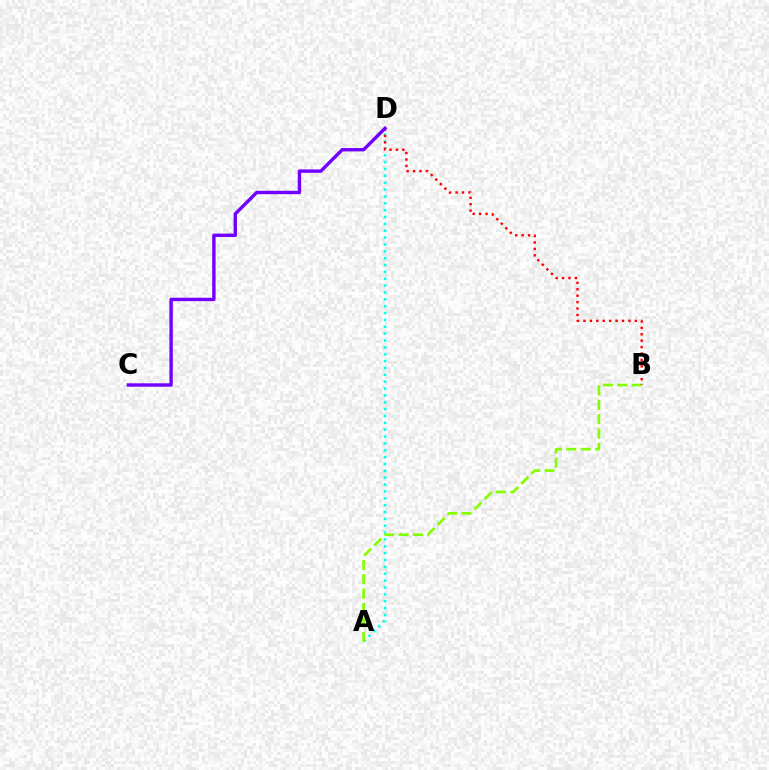{('A', 'D'): [{'color': '#00fff6', 'line_style': 'dotted', 'thickness': 1.86}], ('A', 'B'): [{'color': '#84ff00', 'line_style': 'dashed', 'thickness': 1.95}], ('B', 'D'): [{'color': '#ff0000', 'line_style': 'dotted', 'thickness': 1.74}], ('C', 'D'): [{'color': '#7200ff', 'line_style': 'solid', 'thickness': 2.44}]}